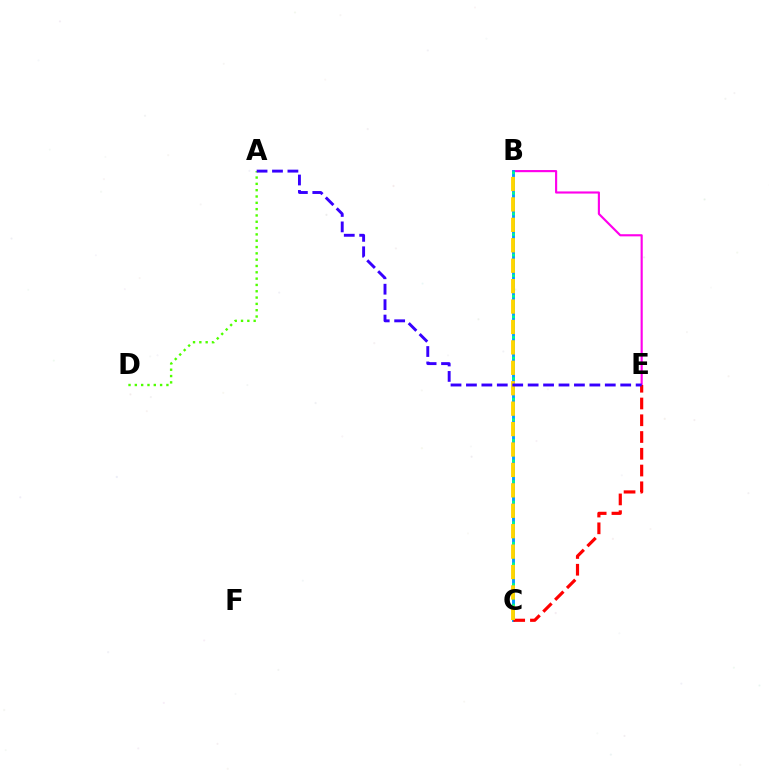{('A', 'D'): [{'color': '#4fff00', 'line_style': 'dotted', 'thickness': 1.72}], ('B', 'E'): [{'color': '#ff00ed', 'line_style': 'solid', 'thickness': 1.54}], ('B', 'C'): [{'color': '#009eff', 'line_style': 'solid', 'thickness': 2.07}, {'color': '#00ff86', 'line_style': 'dotted', 'thickness': 1.86}, {'color': '#ffd500', 'line_style': 'dashed', 'thickness': 2.77}], ('C', 'E'): [{'color': '#ff0000', 'line_style': 'dashed', 'thickness': 2.28}], ('A', 'E'): [{'color': '#3700ff', 'line_style': 'dashed', 'thickness': 2.1}]}